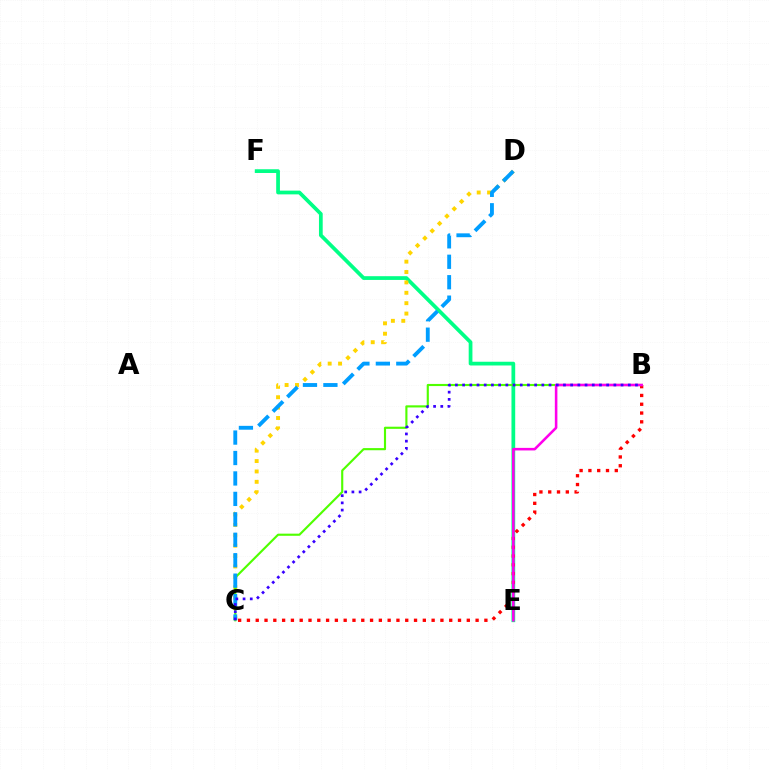{('E', 'F'): [{'color': '#00ff86', 'line_style': 'solid', 'thickness': 2.69}], ('C', 'D'): [{'color': '#ffd500', 'line_style': 'dotted', 'thickness': 2.82}, {'color': '#009eff', 'line_style': 'dashed', 'thickness': 2.78}], ('B', 'C'): [{'color': '#ff0000', 'line_style': 'dotted', 'thickness': 2.39}, {'color': '#4fff00', 'line_style': 'solid', 'thickness': 1.54}, {'color': '#3700ff', 'line_style': 'dotted', 'thickness': 1.96}], ('B', 'E'): [{'color': '#ff00ed', 'line_style': 'solid', 'thickness': 1.85}]}